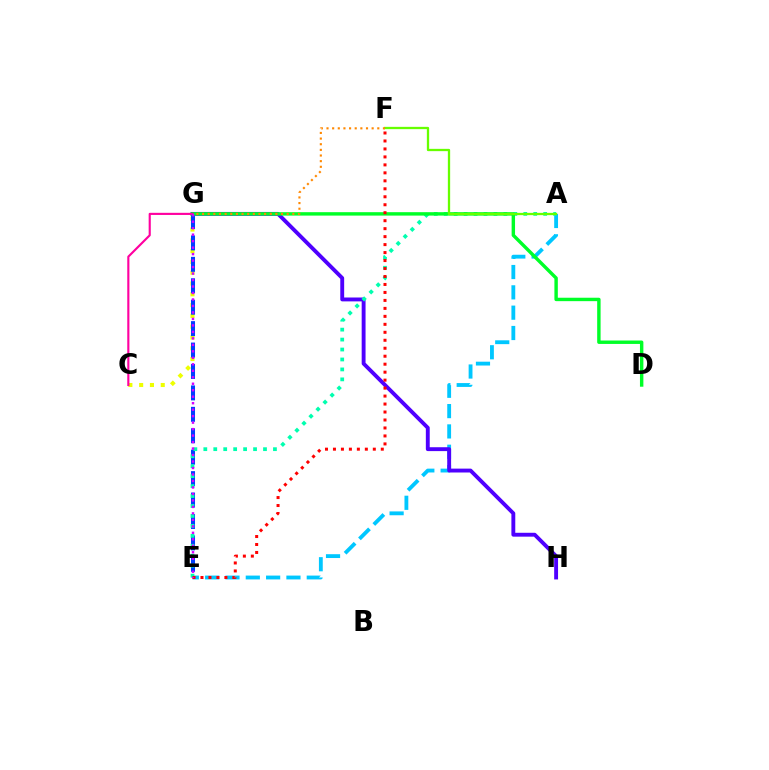{('C', 'G'): [{'color': '#eeff00', 'line_style': 'dotted', 'thickness': 2.93}, {'color': '#ff00a0', 'line_style': 'solid', 'thickness': 1.54}], ('A', 'E'): [{'color': '#00c7ff', 'line_style': 'dashed', 'thickness': 2.76}, {'color': '#00ffaf', 'line_style': 'dotted', 'thickness': 2.7}], ('G', 'H'): [{'color': '#4f00ff', 'line_style': 'solid', 'thickness': 2.79}], ('E', 'G'): [{'color': '#003fff', 'line_style': 'dashed', 'thickness': 2.91}, {'color': '#d600ff', 'line_style': 'dotted', 'thickness': 1.76}], ('D', 'G'): [{'color': '#00ff27', 'line_style': 'solid', 'thickness': 2.46}], ('A', 'F'): [{'color': '#66ff00', 'line_style': 'solid', 'thickness': 1.65}], ('E', 'F'): [{'color': '#ff0000', 'line_style': 'dotted', 'thickness': 2.17}], ('F', 'G'): [{'color': '#ff8800', 'line_style': 'dotted', 'thickness': 1.53}]}